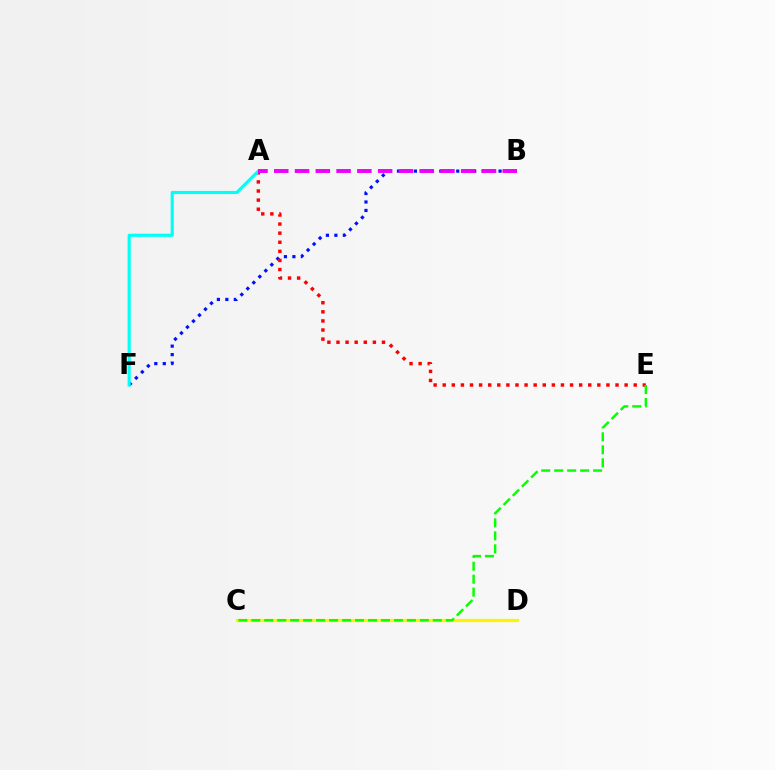{('B', 'F'): [{'color': '#0010ff', 'line_style': 'dotted', 'thickness': 2.3}], ('A', 'E'): [{'color': '#ff0000', 'line_style': 'dotted', 'thickness': 2.47}], ('C', 'D'): [{'color': '#fcf500', 'line_style': 'solid', 'thickness': 2.35}], ('C', 'E'): [{'color': '#08ff00', 'line_style': 'dashed', 'thickness': 1.76}], ('A', 'F'): [{'color': '#00fff6', 'line_style': 'solid', 'thickness': 2.25}], ('A', 'B'): [{'color': '#ee00ff', 'line_style': 'dashed', 'thickness': 2.82}]}